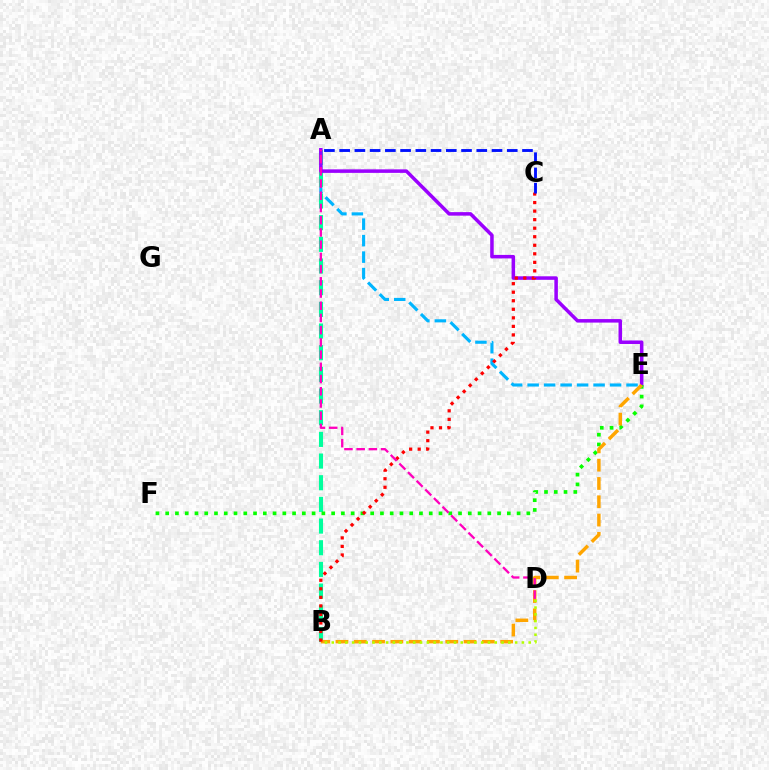{('A', 'E'): [{'color': '#00b5ff', 'line_style': 'dashed', 'thickness': 2.24}, {'color': '#9b00ff', 'line_style': 'solid', 'thickness': 2.53}], ('A', 'B'): [{'color': '#00ff9d', 'line_style': 'dashed', 'thickness': 2.94}], ('E', 'F'): [{'color': '#08ff00', 'line_style': 'dotted', 'thickness': 2.65}], ('B', 'E'): [{'color': '#ffa500', 'line_style': 'dashed', 'thickness': 2.49}], ('B', 'C'): [{'color': '#ff0000', 'line_style': 'dotted', 'thickness': 2.32}], ('B', 'D'): [{'color': '#b3ff00', 'line_style': 'dotted', 'thickness': 1.84}], ('A', 'C'): [{'color': '#0010ff', 'line_style': 'dashed', 'thickness': 2.07}], ('A', 'D'): [{'color': '#ff00bd', 'line_style': 'dashed', 'thickness': 1.66}]}